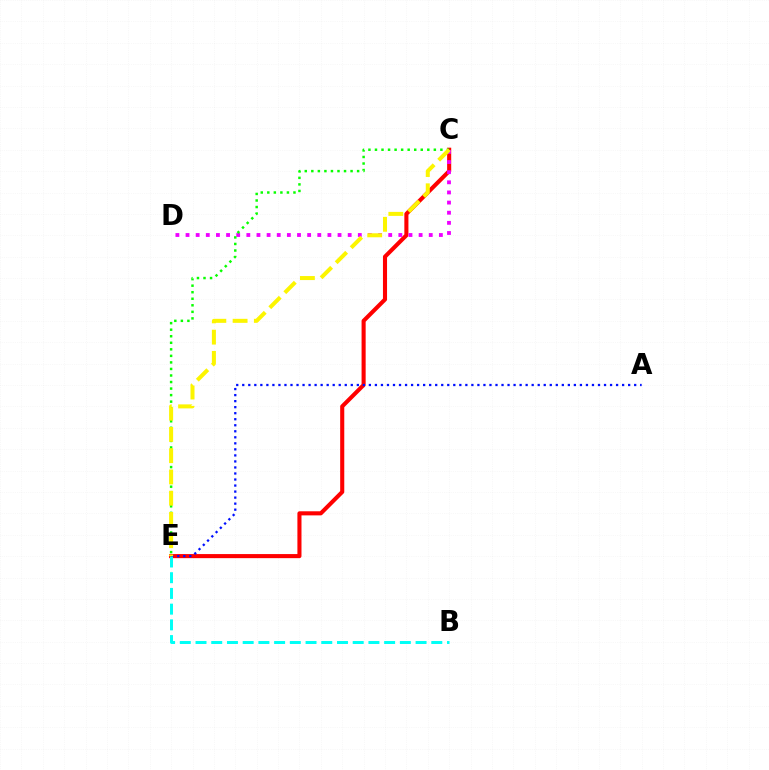{('C', 'E'): [{'color': '#ff0000', 'line_style': 'solid', 'thickness': 2.94}, {'color': '#08ff00', 'line_style': 'dotted', 'thickness': 1.78}, {'color': '#fcf500', 'line_style': 'dashed', 'thickness': 2.89}], ('C', 'D'): [{'color': '#ee00ff', 'line_style': 'dotted', 'thickness': 2.75}], ('A', 'E'): [{'color': '#0010ff', 'line_style': 'dotted', 'thickness': 1.64}], ('B', 'E'): [{'color': '#00fff6', 'line_style': 'dashed', 'thickness': 2.14}]}